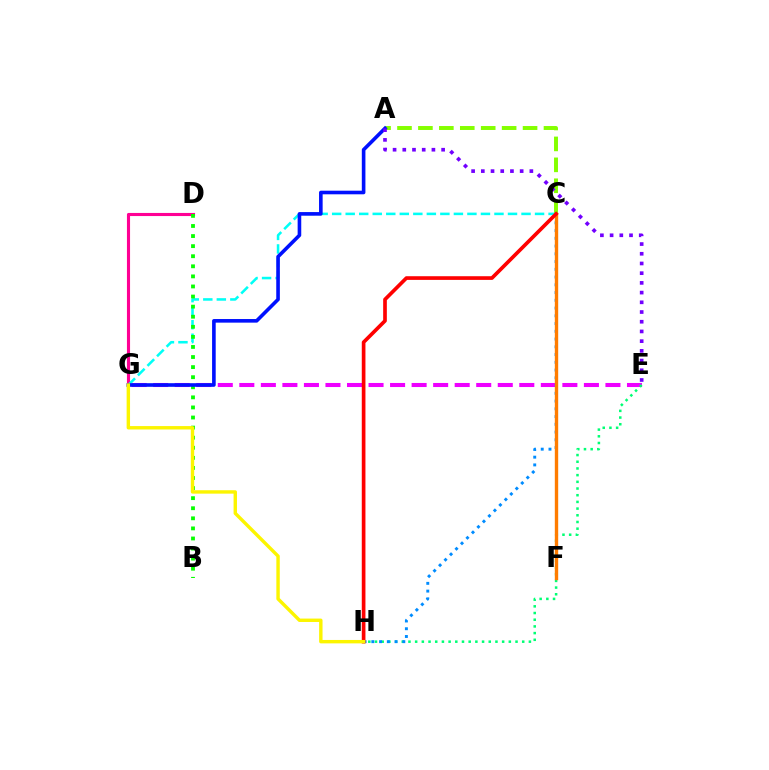{('D', 'G'): [{'color': '#ff0094', 'line_style': 'solid', 'thickness': 2.24}], ('E', 'G'): [{'color': '#ee00ff', 'line_style': 'dashed', 'thickness': 2.93}], ('A', 'C'): [{'color': '#84ff00', 'line_style': 'dashed', 'thickness': 2.84}], ('C', 'G'): [{'color': '#00fff6', 'line_style': 'dashed', 'thickness': 1.84}], ('E', 'H'): [{'color': '#00ff74', 'line_style': 'dotted', 'thickness': 1.82}], ('C', 'H'): [{'color': '#008cff', 'line_style': 'dotted', 'thickness': 2.11}, {'color': '#ff0000', 'line_style': 'solid', 'thickness': 2.64}], ('B', 'D'): [{'color': '#08ff00', 'line_style': 'dotted', 'thickness': 2.74}], ('C', 'F'): [{'color': '#ff7c00', 'line_style': 'solid', 'thickness': 2.43}], ('A', 'G'): [{'color': '#0010ff', 'line_style': 'solid', 'thickness': 2.6}], ('A', 'E'): [{'color': '#7200ff', 'line_style': 'dotted', 'thickness': 2.64}], ('G', 'H'): [{'color': '#fcf500', 'line_style': 'solid', 'thickness': 2.45}]}